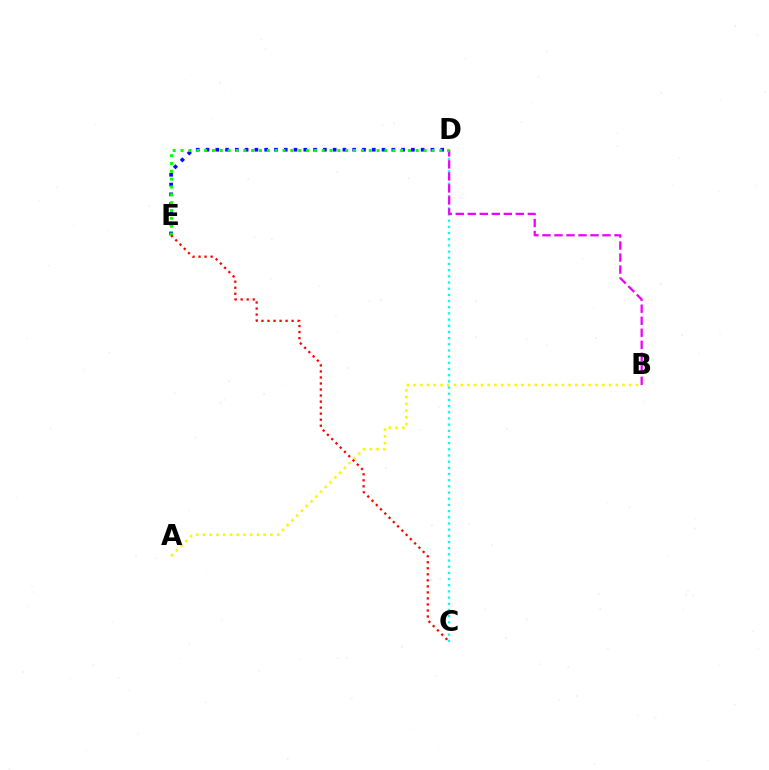{('C', 'D'): [{'color': '#00fff6', 'line_style': 'dotted', 'thickness': 1.68}], ('D', 'E'): [{'color': '#0010ff', 'line_style': 'dotted', 'thickness': 2.66}, {'color': '#08ff00', 'line_style': 'dotted', 'thickness': 2.13}], ('A', 'B'): [{'color': '#fcf500', 'line_style': 'dotted', 'thickness': 1.83}], ('B', 'D'): [{'color': '#ee00ff', 'line_style': 'dashed', 'thickness': 1.63}], ('C', 'E'): [{'color': '#ff0000', 'line_style': 'dotted', 'thickness': 1.64}]}